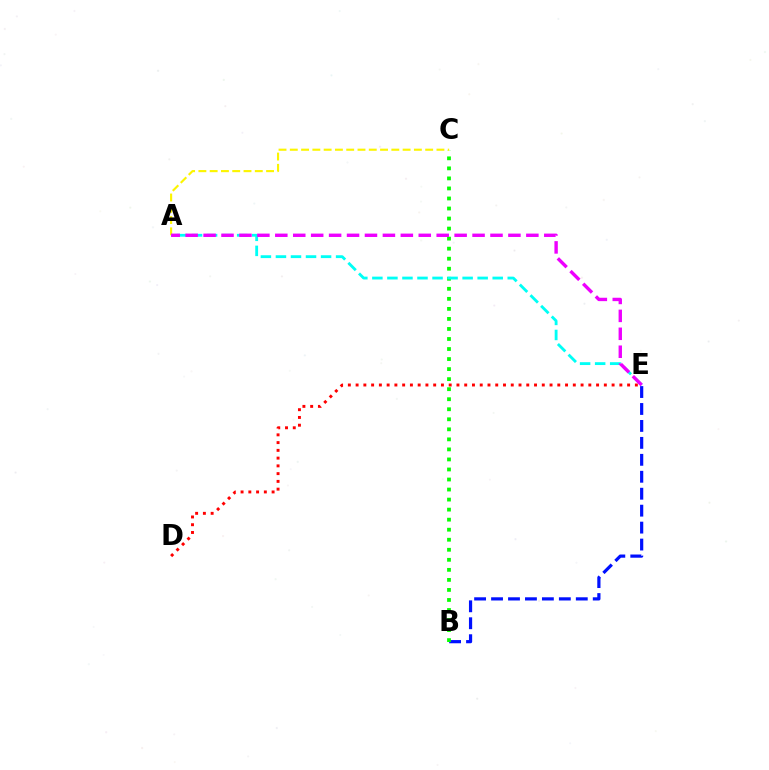{('B', 'E'): [{'color': '#0010ff', 'line_style': 'dashed', 'thickness': 2.3}], ('D', 'E'): [{'color': '#ff0000', 'line_style': 'dotted', 'thickness': 2.11}], ('B', 'C'): [{'color': '#08ff00', 'line_style': 'dotted', 'thickness': 2.73}], ('A', 'C'): [{'color': '#fcf500', 'line_style': 'dashed', 'thickness': 1.53}], ('A', 'E'): [{'color': '#00fff6', 'line_style': 'dashed', 'thickness': 2.04}, {'color': '#ee00ff', 'line_style': 'dashed', 'thickness': 2.44}]}